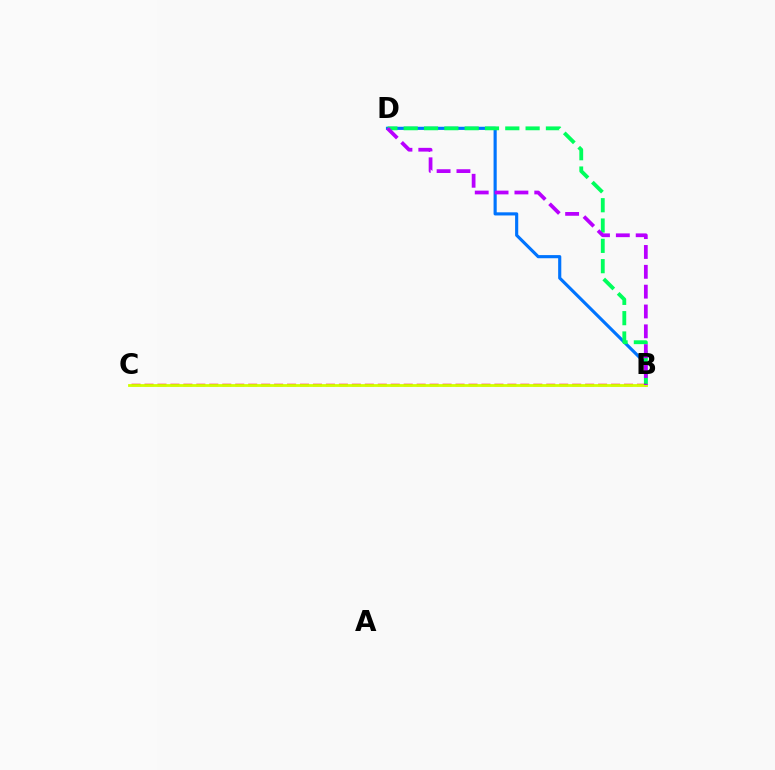{('B', 'D'): [{'color': '#0074ff', 'line_style': 'solid', 'thickness': 2.26}, {'color': '#00ff5c', 'line_style': 'dashed', 'thickness': 2.76}, {'color': '#b900ff', 'line_style': 'dashed', 'thickness': 2.7}], ('B', 'C'): [{'color': '#ff0000', 'line_style': 'dashed', 'thickness': 1.76}, {'color': '#d1ff00', 'line_style': 'solid', 'thickness': 2.02}]}